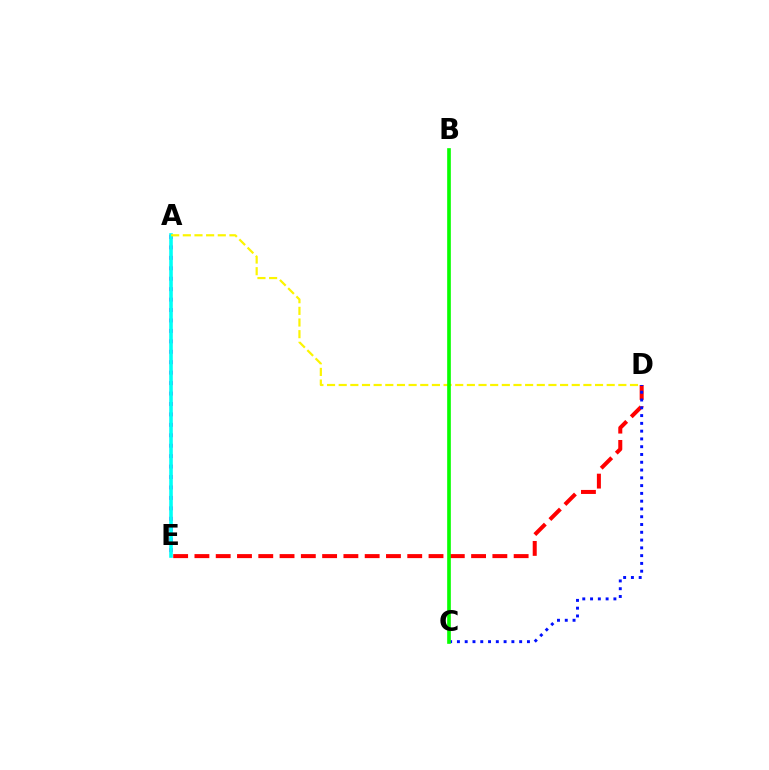{('A', 'E'): [{'color': '#ee00ff', 'line_style': 'dotted', 'thickness': 2.84}, {'color': '#00fff6', 'line_style': 'solid', 'thickness': 2.59}], ('A', 'D'): [{'color': '#fcf500', 'line_style': 'dashed', 'thickness': 1.58}], ('D', 'E'): [{'color': '#ff0000', 'line_style': 'dashed', 'thickness': 2.89}], ('C', 'D'): [{'color': '#0010ff', 'line_style': 'dotted', 'thickness': 2.11}], ('B', 'C'): [{'color': '#08ff00', 'line_style': 'solid', 'thickness': 2.63}]}